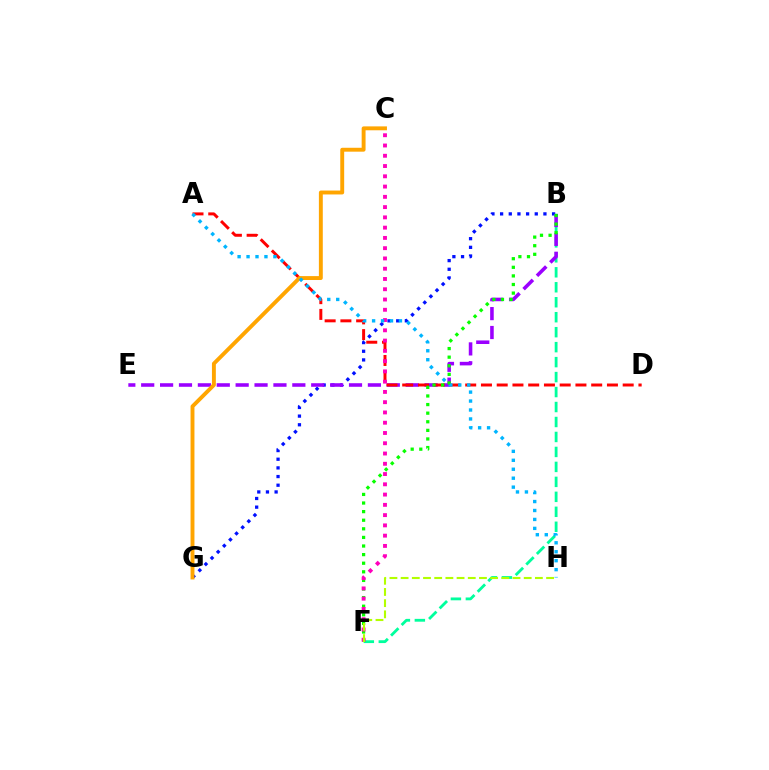{('B', 'G'): [{'color': '#0010ff', 'line_style': 'dotted', 'thickness': 2.35}], ('B', 'F'): [{'color': '#00ff9d', 'line_style': 'dashed', 'thickness': 2.03}, {'color': '#08ff00', 'line_style': 'dotted', 'thickness': 2.34}], ('B', 'E'): [{'color': '#9b00ff', 'line_style': 'dashed', 'thickness': 2.57}], ('A', 'D'): [{'color': '#ff0000', 'line_style': 'dashed', 'thickness': 2.14}], ('C', 'G'): [{'color': '#ffa500', 'line_style': 'solid', 'thickness': 2.81}], ('C', 'F'): [{'color': '#ff00bd', 'line_style': 'dotted', 'thickness': 2.79}], ('F', 'H'): [{'color': '#b3ff00', 'line_style': 'dashed', 'thickness': 1.52}], ('A', 'H'): [{'color': '#00b5ff', 'line_style': 'dotted', 'thickness': 2.43}]}